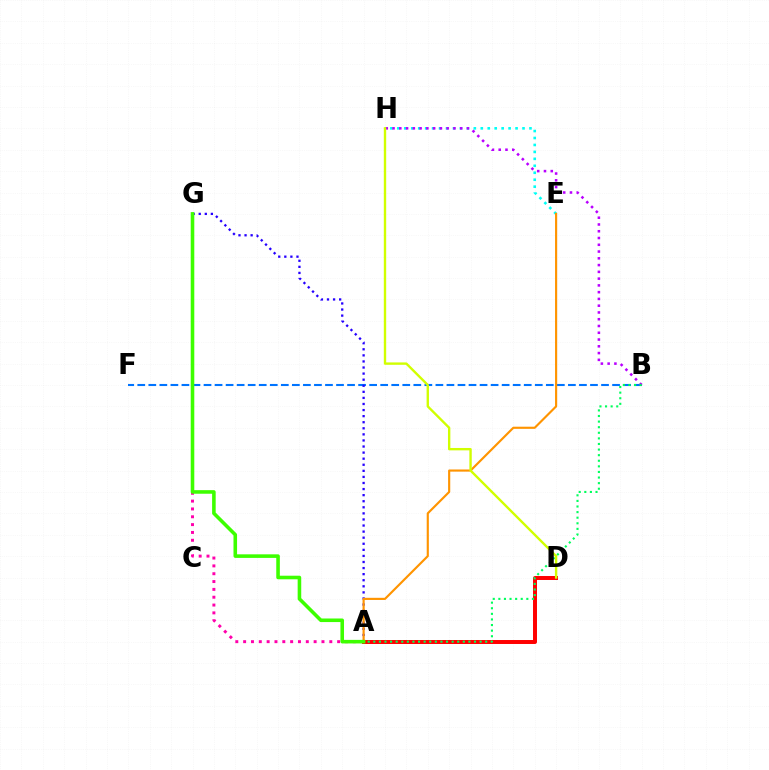{('E', 'H'): [{'color': '#00fff6', 'line_style': 'dotted', 'thickness': 1.89}], ('B', 'F'): [{'color': '#0074ff', 'line_style': 'dashed', 'thickness': 1.5}], ('A', 'G'): [{'color': '#ff00ac', 'line_style': 'dotted', 'thickness': 2.13}, {'color': '#2500ff', 'line_style': 'dotted', 'thickness': 1.65}, {'color': '#3dff00', 'line_style': 'solid', 'thickness': 2.57}], ('A', 'D'): [{'color': '#ff0000', 'line_style': 'solid', 'thickness': 2.86}], ('B', 'H'): [{'color': '#b900ff', 'line_style': 'dotted', 'thickness': 1.84}], ('A', 'E'): [{'color': '#ff9400', 'line_style': 'solid', 'thickness': 1.55}], ('A', 'B'): [{'color': '#00ff5c', 'line_style': 'dotted', 'thickness': 1.52}], ('D', 'H'): [{'color': '#d1ff00', 'line_style': 'solid', 'thickness': 1.71}]}